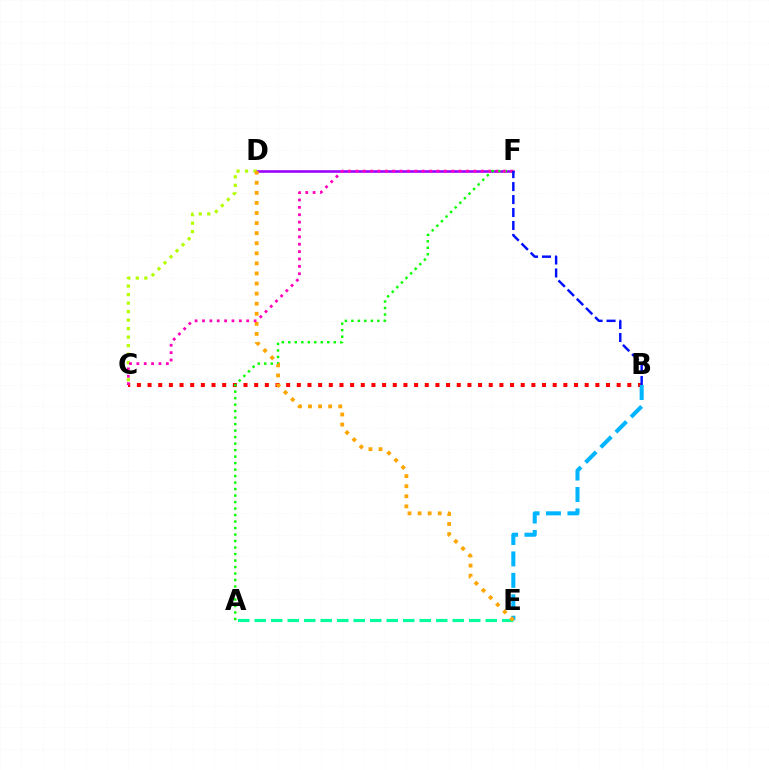{('B', 'C'): [{'color': '#ff0000', 'line_style': 'dotted', 'thickness': 2.9}], ('B', 'E'): [{'color': '#00b5ff', 'line_style': 'dashed', 'thickness': 2.91}], ('A', 'E'): [{'color': '#00ff9d', 'line_style': 'dashed', 'thickness': 2.24}], ('D', 'F'): [{'color': '#9b00ff', 'line_style': 'solid', 'thickness': 1.86}], ('A', 'F'): [{'color': '#08ff00', 'line_style': 'dotted', 'thickness': 1.76}], ('C', 'D'): [{'color': '#b3ff00', 'line_style': 'dotted', 'thickness': 2.31}], ('D', 'E'): [{'color': '#ffa500', 'line_style': 'dotted', 'thickness': 2.74}], ('C', 'F'): [{'color': '#ff00bd', 'line_style': 'dotted', 'thickness': 2.0}], ('B', 'F'): [{'color': '#0010ff', 'line_style': 'dashed', 'thickness': 1.76}]}